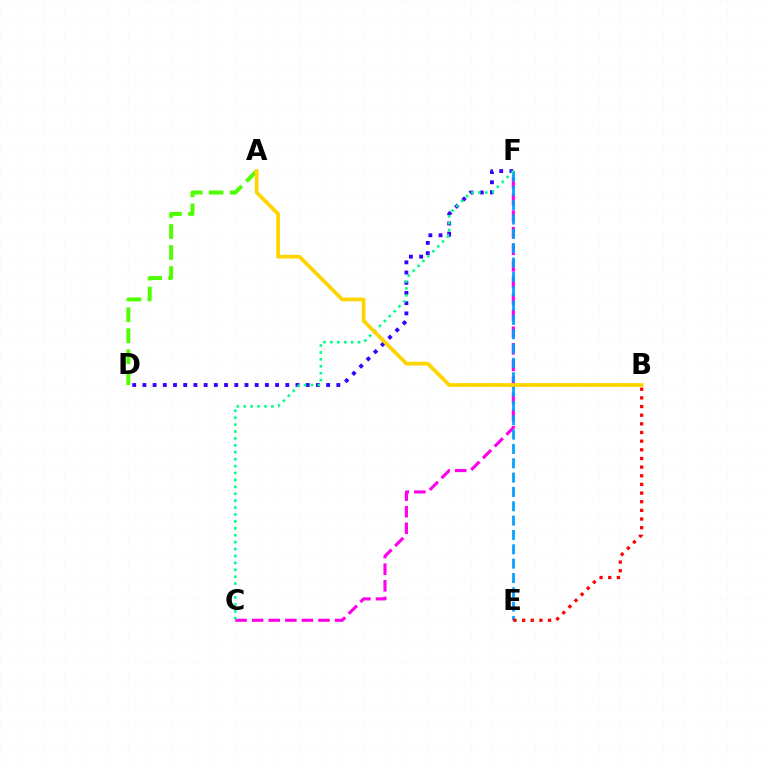{('D', 'F'): [{'color': '#3700ff', 'line_style': 'dotted', 'thickness': 2.77}], ('C', 'F'): [{'color': '#ff00ed', 'line_style': 'dashed', 'thickness': 2.25}, {'color': '#00ff86', 'line_style': 'dotted', 'thickness': 1.88}], ('E', 'F'): [{'color': '#009eff', 'line_style': 'dashed', 'thickness': 1.95}], ('A', 'D'): [{'color': '#4fff00', 'line_style': 'dashed', 'thickness': 2.85}], ('B', 'E'): [{'color': '#ff0000', 'line_style': 'dotted', 'thickness': 2.35}], ('A', 'B'): [{'color': '#ffd500', 'line_style': 'solid', 'thickness': 2.69}]}